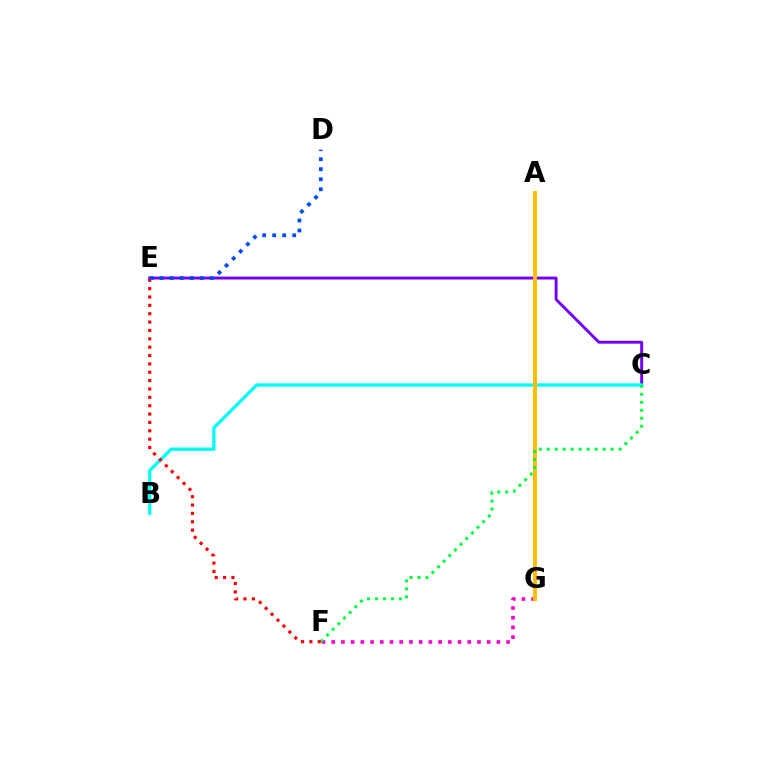{('F', 'G'): [{'color': '#ff00cf', 'line_style': 'dotted', 'thickness': 2.64}], ('A', 'G'): [{'color': '#84ff00', 'line_style': 'solid', 'thickness': 1.56}, {'color': '#ffbd00', 'line_style': 'solid', 'thickness': 2.79}], ('C', 'E'): [{'color': '#7200ff', 'line_style': 'solid', 'thickness': 2.1}], ('B', 'C'): [{'color': '#00fff6', 'line_style': 'solid', 'thickness': 2.36}], ('C', 'F'): [{'color': '#00ff39', 'line_style': 'dotted', 'thickness': 2.17}], ('E', 'F'): [{'color': '#ff0000', 'line_style': 'dotted', 'thickness': 2.27}], ('D', 'E'): [{'color': '#004bff', 'line_style': 'dotted', 'thickness': 2.72}]}